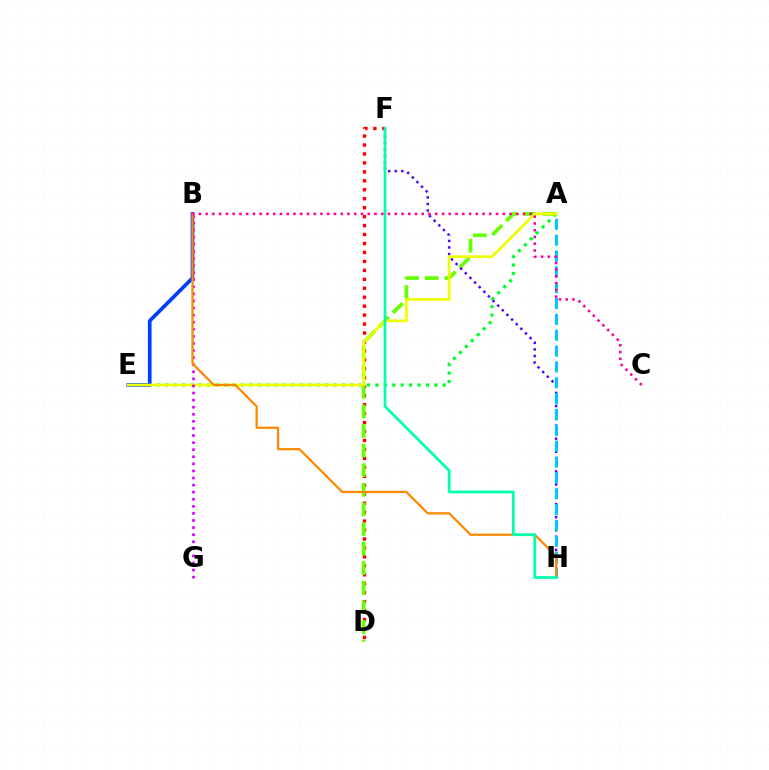{('D', 'F'): [{'color': '#ff0000', 'line_style': 'dotted', 'thickness': 2.43}], ('A', 'E'): [{'color': '#00ff27', 'line_style': 'dotted', 'thickness': 2.29}, {'color': '#eeff00', 'line_style': 'solid', 'thickness': 1.95}], ('A', 'D'): [{'color': '#66ff00', 'line_style': 'dashed', 'thickness': 2.66}], ('B', 'E'): [{'color': '#003fff', 'line_style': 'solid', 'thickness': 2.67}], ('F', 'H'): [{'color': '#4f00ff', 'line_style': 'dotted', 'thickness': 1.78}, {'color': '#00ffaf', 'line_style': 'solid', 'thickness': 1.97}], ('A', 'H'): [{'color': '#00c7ff', 'line_style': 'dashed', 'thickness': 2.15}], ('B', 'G'): [{'color': '#d600ff', 'line_style': 'dotted', 'thickness': 1.92}], ('B', 'H'): [{'color': '#ff8800', 'line_style': 'solid', 'thickness': 1.6}], ('B', 'C'): [{'color': '#ff00a0', 'line_style': 'dotted', 'thickness': 1.83}]}